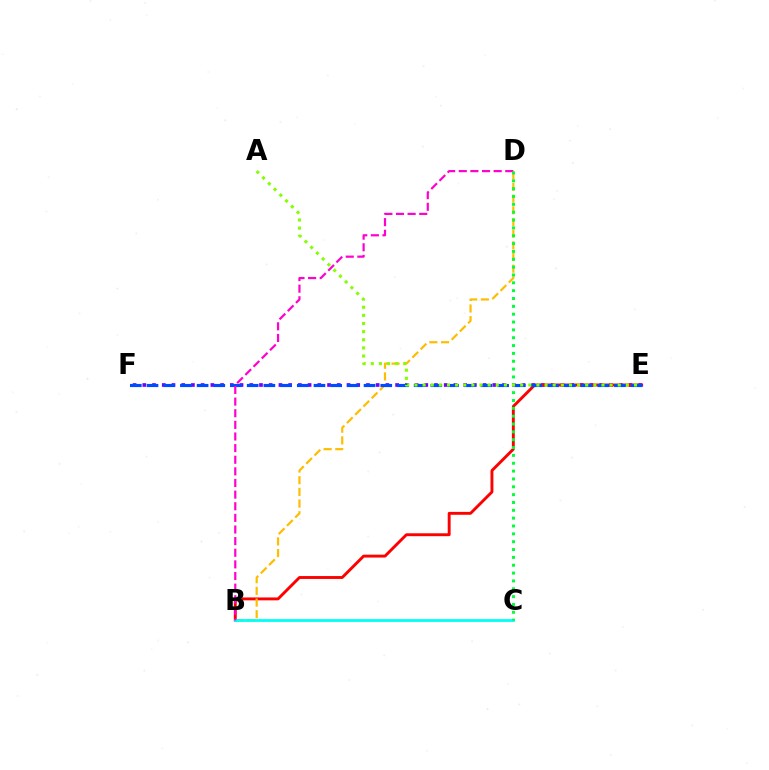{('E', 'F'): [{'color': '#7200ff', 'line_style': 'dotted', 'thickness': 2.64}, {'color': '#004bff', 'line_style': 'dashed', 'thickness': 2.27}], ('B', 'E'): [{'color': '#ff0000', 'line_style': 'solid', 'thickness': 2.09}], ('B', 'D'): [{'color': '#ffbd00', 'line_style': 'dashed', 'thickness': 1.59}, {'color': '#ff00cf', 'line_style': 'dashed', 'thickness': 1.58}], ('B', 'C'): [{'color': '#00fff6', 'line_style': 'solid', 'thickness': 2.0}], ('C', 'D'): [{'color': '#00ff39', 'line_style': 'dotted', 'thickness': 2.13}], ('A', 'E'): [{'color': '#84ff00', 'line_style': 'dotted', 'thickness': 2.21}]}